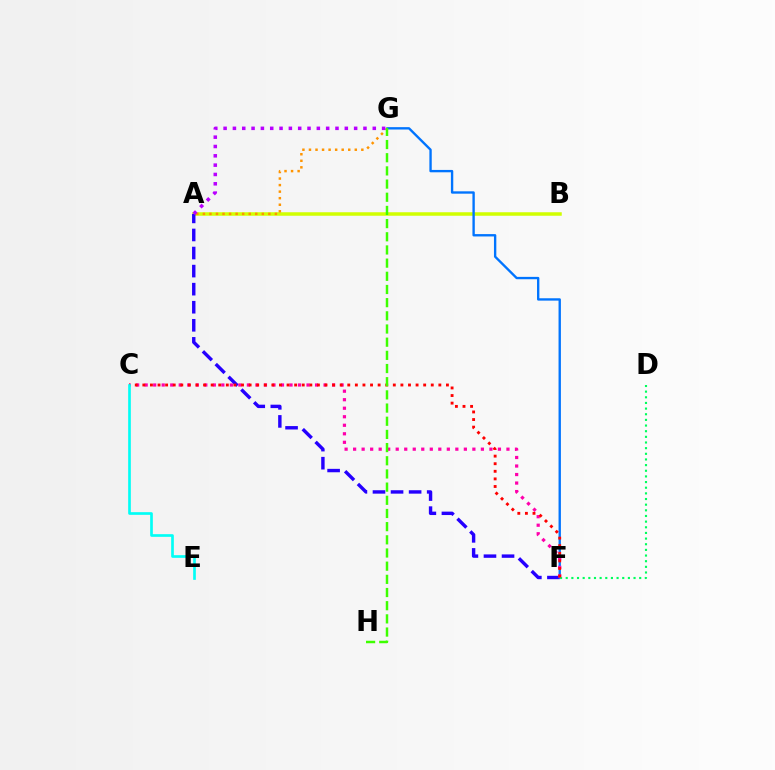{('A', 'B'): [{'color': '#d1ff00', 'line_style': 'solid', 'thickness': 2.53}], ('A', 'F'): [{'color': '#2500ff', 'line_style': 'dashed', 'thickness': 2.45}], ('F', 'G'): [{'color': '#0074ff', 'line_style': 'solid', 'thickness': 1.7}], ('C', 'F'): [{'color': '#ff00ac', 'line_style': 'dotted', 'thickness': 2.31}, {'color': '#ff0000', 'line_style': 'dotted', 'thickness': 2.06}], ('D', 'F'): [{'color': '#00ff5c', 'line_style': 'dotted', 'thickness': 1.54}], ('A', 'G'): [{'color': '#ff9400', 'line_style': 'dotted', 'thickness': 1.78}, {'color': '#b900ff', 'line_style': 'dotted', 'thickness': 2.53}], ('C', 'E'): [{'color': '#00fff6', 'line_style': 'solid', 'thickness': 1.92}], ('G', 'H'): [{'color': '#3dff00', 'line_style': 'dashed', 'thickness': 1.79}]}